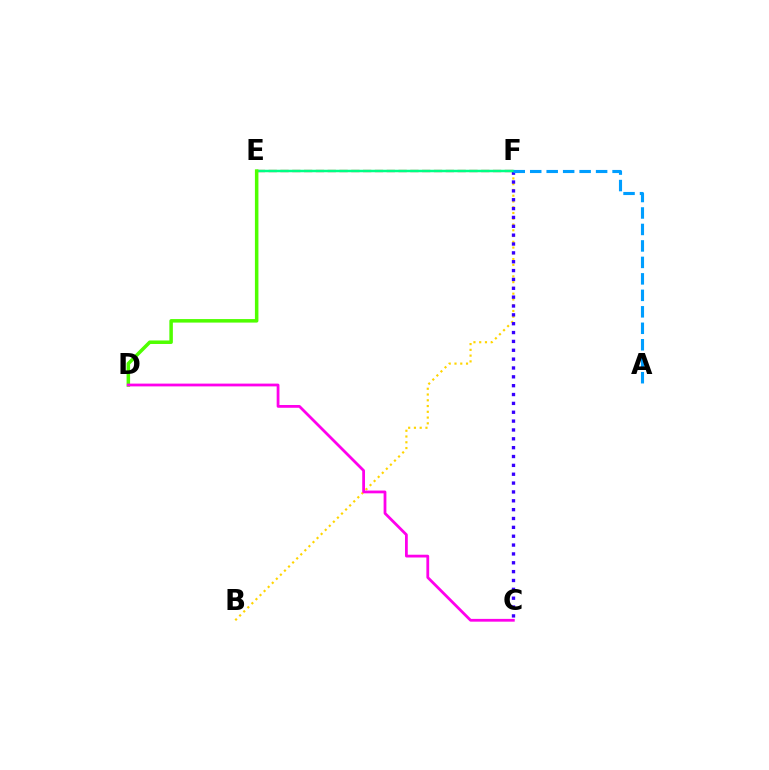{('B', 'F'): [{'color': '#ffd500', 'line_style': 'dotted', 'thickness': 1.57}], ('E', 'F'): [{'color': '#ff0000', 'line_style': 'dashed', 'thickness': 1.6}, {'color': '#00ff86', 'line_style': 'solid', 'thickness': 1.79}], ('C', 'F'): [{'color': '#3700ff', 'line_style': 'dotted', 'thickness': 2.41}], ('D', 'E'): [{'color': '#4fff00', 'line_style': 'solid', 'thickness': 2.53}], ('C', 'D'): [{'color': '#ff00ed', 'line_style': 'solid', 'thickness': 2.0}], ('A', 'F'): [{'color': '#009eff', 'line_style': 'dashed', 'thickness': 2.24}]}